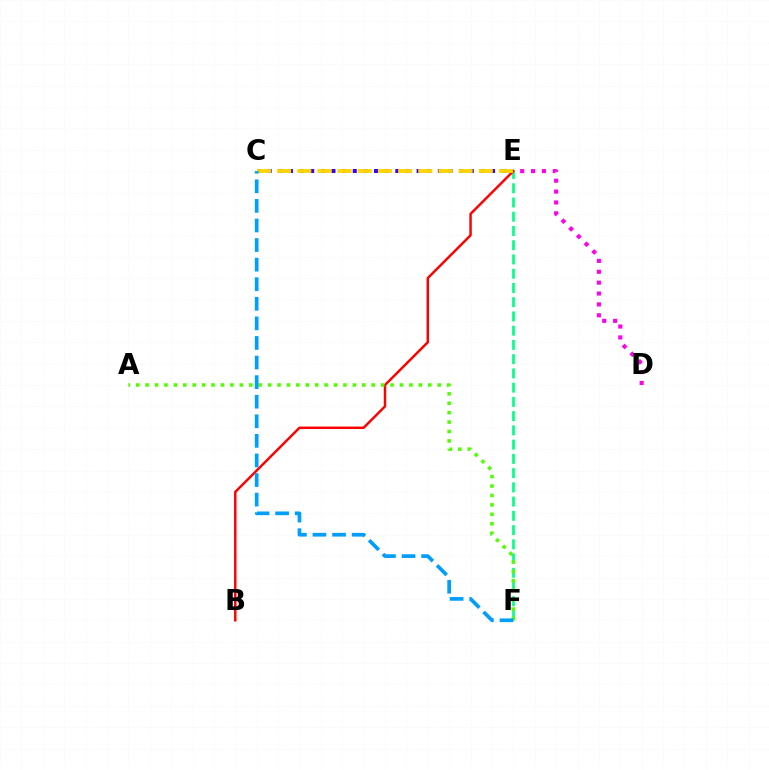{('C', 'E'): [{'color': '#3700ff', 'line_style': 'dotted', 'thickness': 2.89}, {'color': '#ffd500', 'line_style': 'dashed', 'thickness': 2.74}], ('E', 'F'): [{'color': '#00ff86', 'line_style': 'dashed', 'thickness': 1.93}], ('B', 'E'): [{'color': '#ff0000', 'line_style': 'solid', 'thickness': 1.77}], ('A', 'F'): [{'color': '#4fff00', 'line_style': 'dotted', 'thickness': 2.56}], ('D', 'E'): [{'color': '#ff00ed', 'line_style': 'dotted', 'thickness': 2.96}], ('C', 'F'): [{'color': '#009eff', 'line_style': 'dashed', 'thickness': 2.66}]}